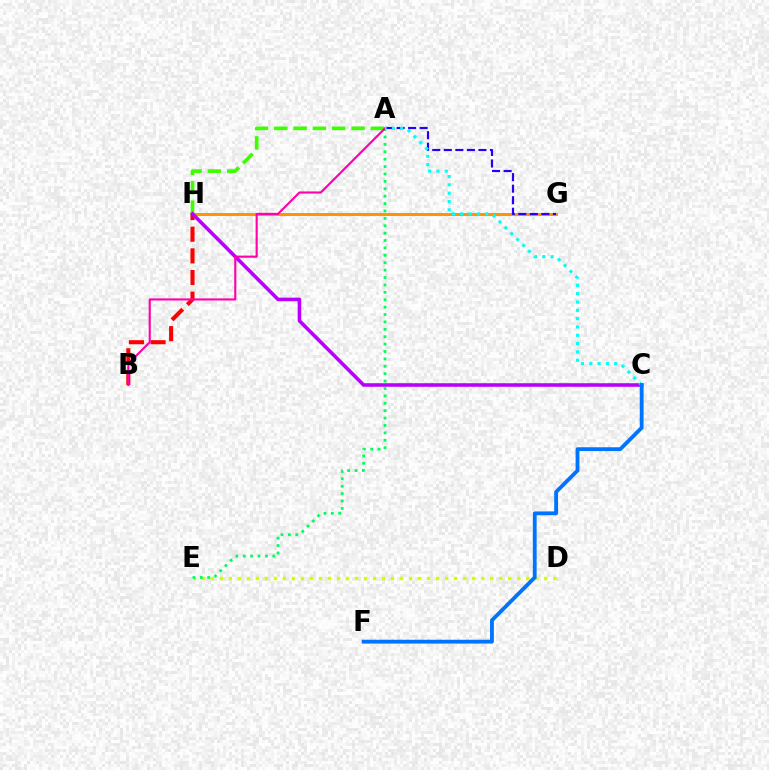{('G', 'H'): [{'color': '#ff9400', 'line_style': 'solid', 'thickness': 2.14}], ('B', 'H'): [{'color': '#ff0000', 'line_style': 'dashed', 'thickness': 2.94}], ('A', 'H'): [{'color': '#3dff00', 'line_style': 'dashed', 'thickness': 2.62}], ('A', 'G'): [{'color': '#2500ff', 'line_style': 'dashed', 'thickness': 1.57}], ('C', 'H'): [{'color': '#b900ff', 'line_style': 'solid', 'thickness': 2.57}], ('D', 'E'): [{'color': '#d1ff00', 'line_style': 'dotted', 'thickness': 2.45}], ('A', 'E'): [{'color': '#00ff5c', 'line_style': 'dotted', 'thickness': 2.01}], ('A', 'B'): [{'color': '#ff00ac', 'line_style': 'solid', 'thickness': 1.53}], ('A', 'C'): [{'color': '#00fff6', 'line_style': 'dotted', 'thickness': 2.26}], ('C', 'F'): [{'color': '#0074ff', 'line_style': 'solid', 'thickness': 2.75}]}